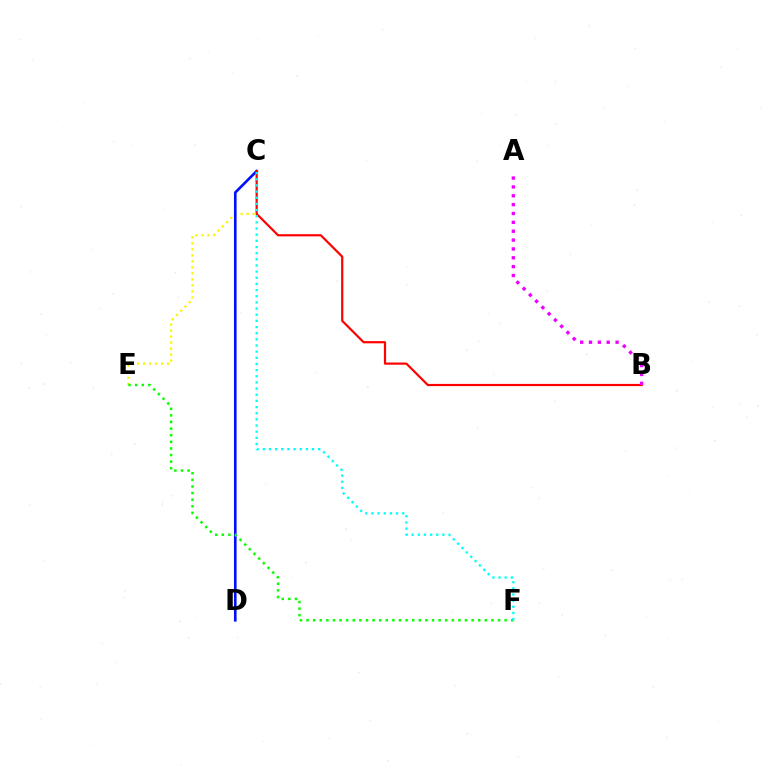{('C', 'E'): [{'color': '#fcf500', 'line_style': 'dotted', 'thickness': 1.63}], ('C', 'D'): [{'color': '#0010ff', 'line_style': 'solid', 'thickness': 1.9}], ('B', 'C'): [{'color': '#ff0000', 'line_style': 'solid', 'thickness': 1.58}], ('E', 'F'): [{'color': '#08ff00', 'line_style': 'dotted', 'thickness': 1.79}], ('C', 'F'): [{'color': '#00fff6', 'line_style': 'dotted', 'thickness': 1.67}], ('A', 'B'): [{'color': '#ee00ff', 'line_style': 'dotted', 'thickness': 2.41}]}